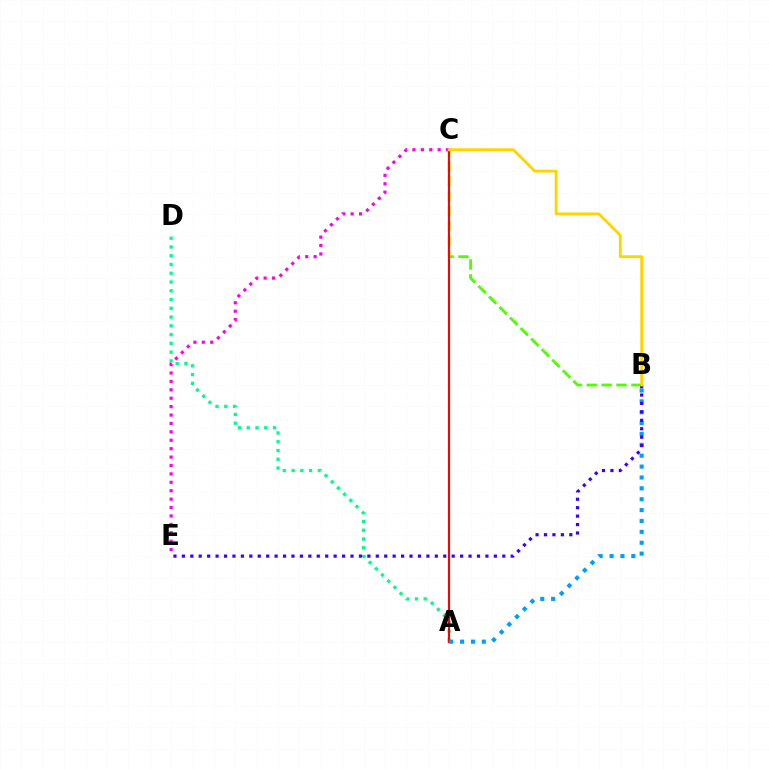{('B', 'C'): [{'color': '#4fff00', 'line_style': 'dashed', 'thickness': 2.03}, {'color': '#ffd500', 'line_style': 'solid', 'thickness': 2.04}], ('A', 'D'): [{'color': '#00ff86', 'line_style': 'dotted', 'thickness': 2.38}], ('A', 'C'): [{'color': '#ff0000', 'line_style': 'solid', 'thickness': 1.55}], ('A', 'B'): [{'color': '#009eff', 'line_style': 'dotted', 'thickness': 2.95}], ('B', 'E'): [{'color': '#3700ff', 'line_style': 'dotted', 'thickness': 2.29}], ('C', 'E'): [{'color': '#ff00ed', 'line_style': 'dotted', 'thickness': 2.28}]}